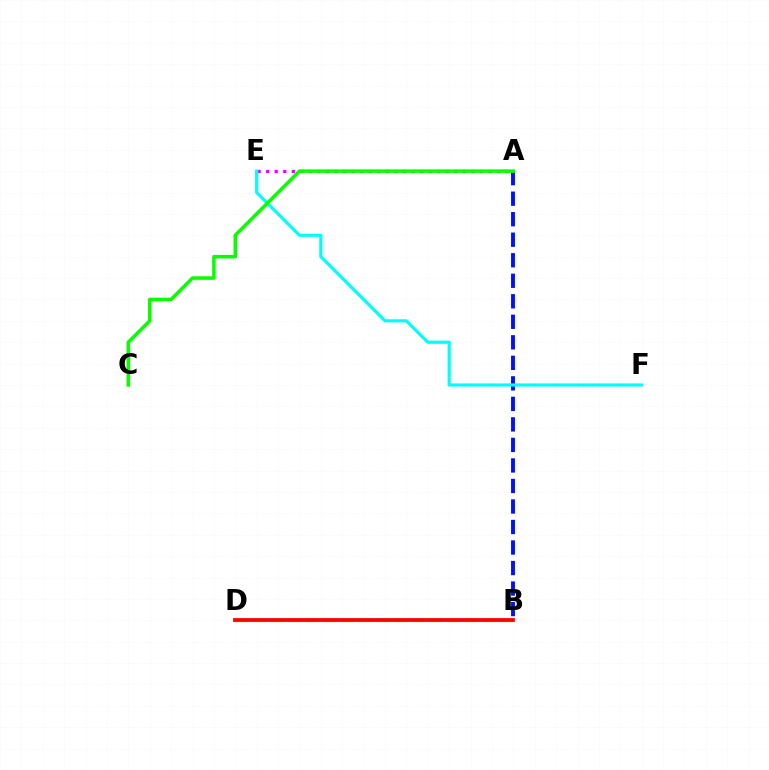{('A', 'E'): [{'color': '#ee00ff', 'line_style': 'dotted', 'thickness': 2.32}], ('A', 'B'): [{'color': '#0010ff', 'line_style': 'dashed', 'thickness': 2.79}], ('E', 'F'): [{'color': '#00fff6', 'line_style': 'solid', 'thickness': 2.28}], ('B', 'D'): [{'color': '#fcf500', 'line_style': 'dashed', 'thickness': 2.4}, {'color': '#ff0000', 'line_style': 'solid', 'thickness': 2.72}], ('A', 'C'): [{'color': '#08ff00', 'line_style': 'solid', 'thickness': 2.53}]}